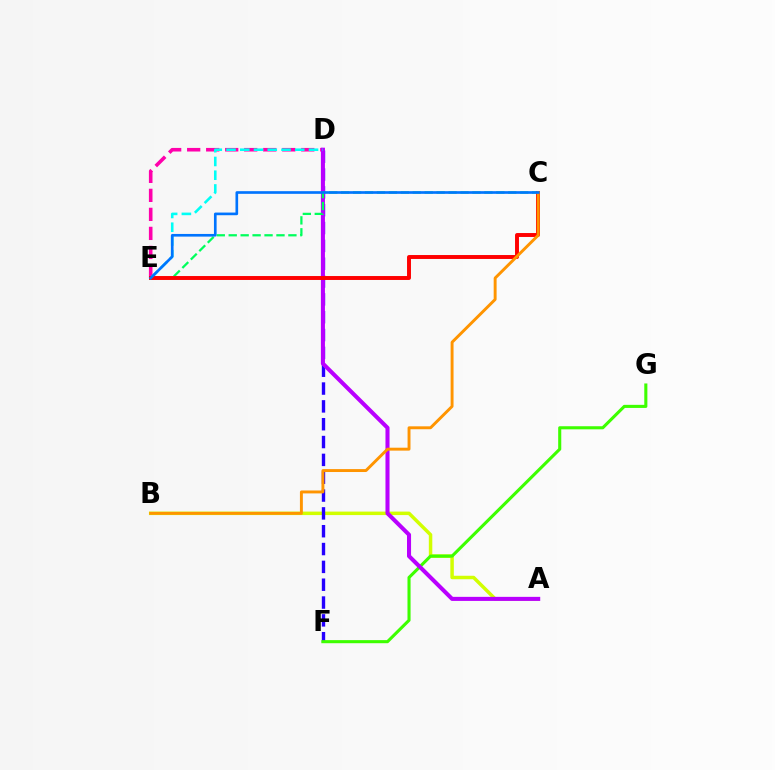{('A', 'B'): [{'color': '#d1ff00', 'line_style': 'solid', 'thickness': 2.51}], ('D', 'E'): [{'color': '#ff00ac', 'line_style': 'dashed', 'thickness': 2.58}, {'color': '#00fff6', 'line_style': 'dashed', 'thickness': 1.87}], ('D', 'F'): [{'color': '#2500ff', 'line_style': 'dashed', 'thickness': 2.42}], ('F', 'G'): [{'color': '#3dff00', 'line_style': 'solid', 'thickness': 2.22}], ('A', 'D'): [{'color': '#b900ff', 'line_style': 'solid', 'thickness': 2.92}], ('C', 'E'): [{'color': '#00ff5c', 'line_style': 'dashed', 'thickness': 1.62}, {'color': '#ff0000', 'line_style': 'solid', 'thickness': 2.83}, {'color': '#0074ff', 'line_style': 'solid', 'thickness': 1.91}], ('B', 'C'): [{'color': '#ff9400', 'line_style': 'solid', 'thickness': 2.1}]}